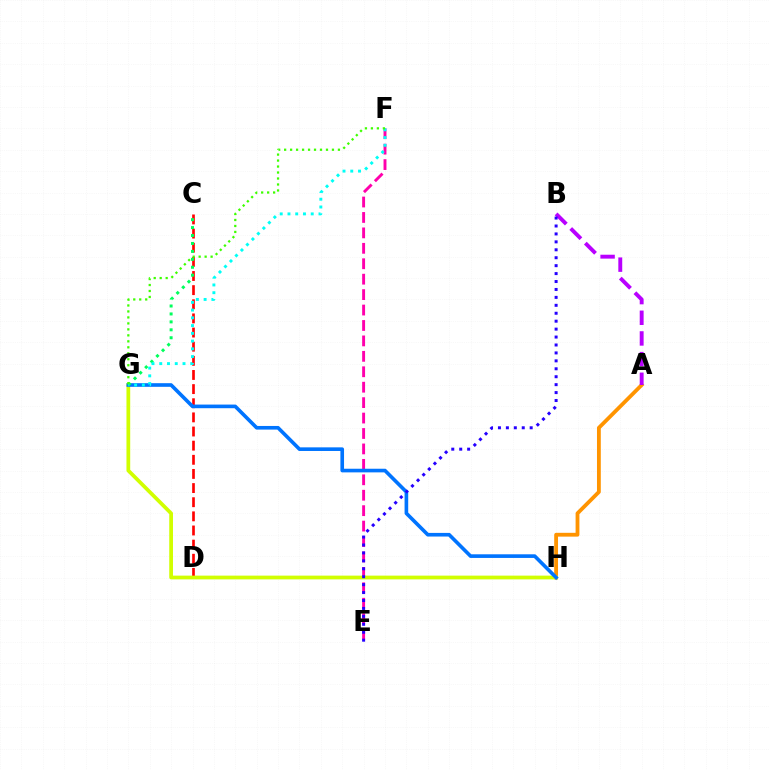{('A', 'H'): [{'color': '#ff9400', 'line_style': 'solid', 'thickness': 2.75}], ('E', 'F'): [{'color': '#ff00ac', 'line_style': 'dashed', 'thickness': 2.1}], ('C', 'D'): [{'color': '#ff0000', 'line_style': 'dashed', 'thickness': 1.92}], ('G', 'H'): [{'color': '#d1ff00', 'line_style': 'solid', 'thickness': 2.7}, {'color': '#0074ff', 'line_style': 'solid', 'thickness': 2.62}], ('A', 'B'): [{'color': '#b900ff', 'line_style': 'dashed', 'thickness': 2.81}], ('C', 'G'): [{'color': '#00ff5c', 'line_style': 'dotted', 'thickness': 2.16}], ('B', 'E'): [{'color': '#2500ff', 'line_style': 'dotted', 'thickness': 2.16}], ('F', 'G'): [{'color': '#00fff6', 'line_style': 'dotted', 'thickness': 2.11}, {'color': '#3dff00', 'line_style': 'dotted', 'thickness': 1.62}]}